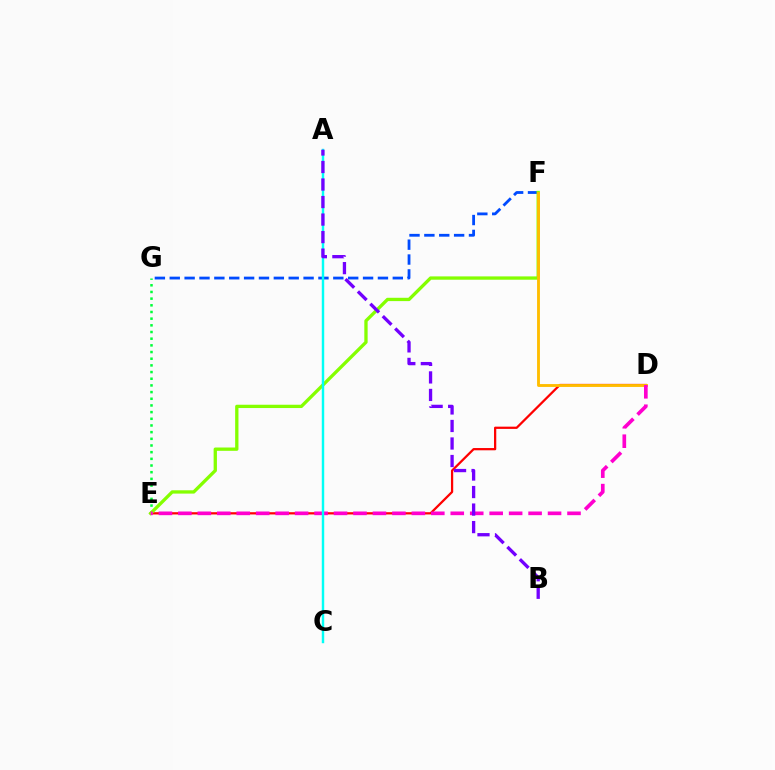{('F', 'G'): [{'color': '#004bff', 'line_style': 'dashed', 'thickness': 2.02}], ('D', 'E'): [{'color': '#ff0000', 'line_style': 'solid', 'thickness': 1.62}, {'color': '#ff00cf', 'line_style': 'dashed', 'thickness': 2.64}], ('E', 'G'): [{'color': '#00ff39', 'line_style': 'dotted', 'thickness': 1.81}], ('E', 'F'): [{'color': '#84ff00', 'line_style': 'solid', 'thickness': 2.38}], ('D', 'F'): [{'color': '#ffbd00', 'line_style': 'solid', 'thickness': 2.06}], ('A', 'C'): [{'color': '#00fff6', 'line_style': 'solid', 'thickness': 1.75}], ('A', 'B'): [{'color': '#7200ff', 'line_style': 'dashed', 'thickness': 2.38}]}